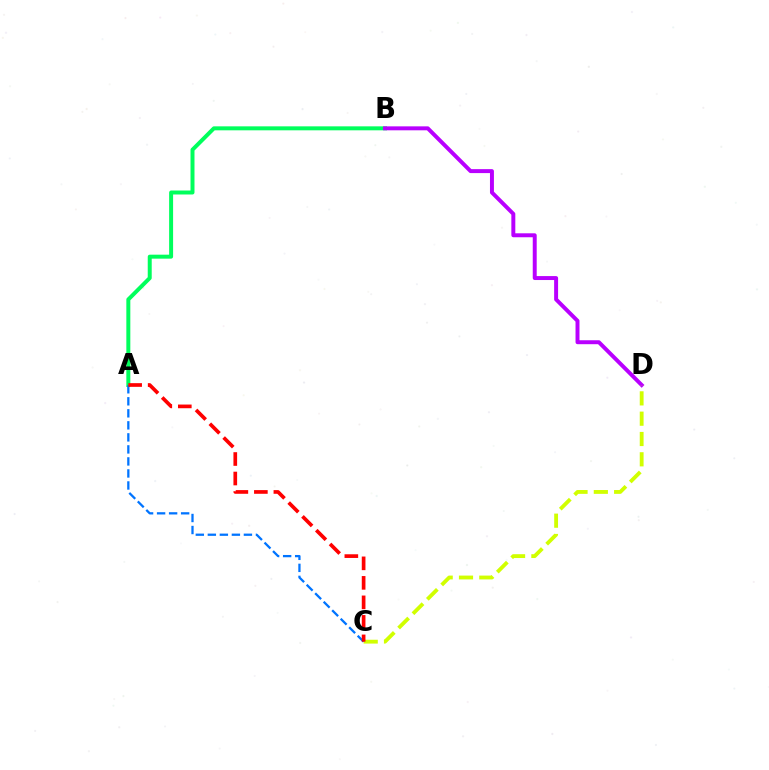{('A', 'B'): [{'color': '#00ff5c', 'line_style': 'solid', 'thickness': 2.86}], ('B', 'D'): [{'color': '#b900ff', 'line_style': 'solid', 'thickness': 2.85}], ('C', 'D'): [{'color': '#d1ff00', 'line_style': 'dashed', 'thickness': 2.76}], ('A', 'C'): [{'color': '#0074ff', 'line_style': 'dashed', 'thickness': 1.63}, {'color': '#ff0000', 'line_style': 'dashed', 'thickness': 2.65}]}